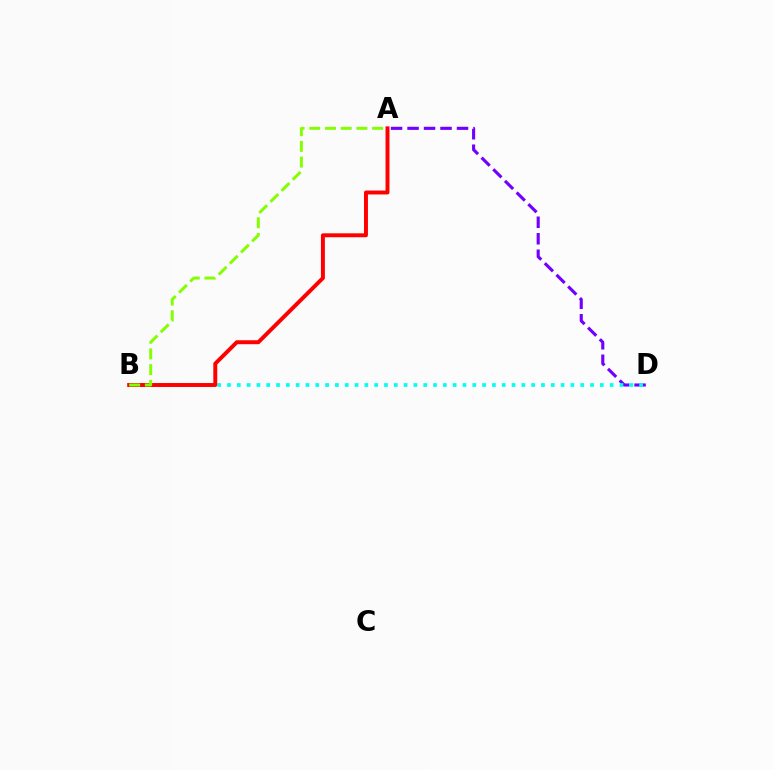{('A', 'D'): [{'color': '#7200ff', 'line_style': 'dashed', 'thickness': 2.24}], ('B', 'D'): [{'color': '#00fff6', 'line_style': 'dotted', 'thickness': 2.67}], ('A', 'B'): [{'color': '#ff0000', 'line_style': 'solid', 'thickness': 2.84}, {'color': '#84ff00', 'line_style': 'dashed', 'thickness': 2.13}]}